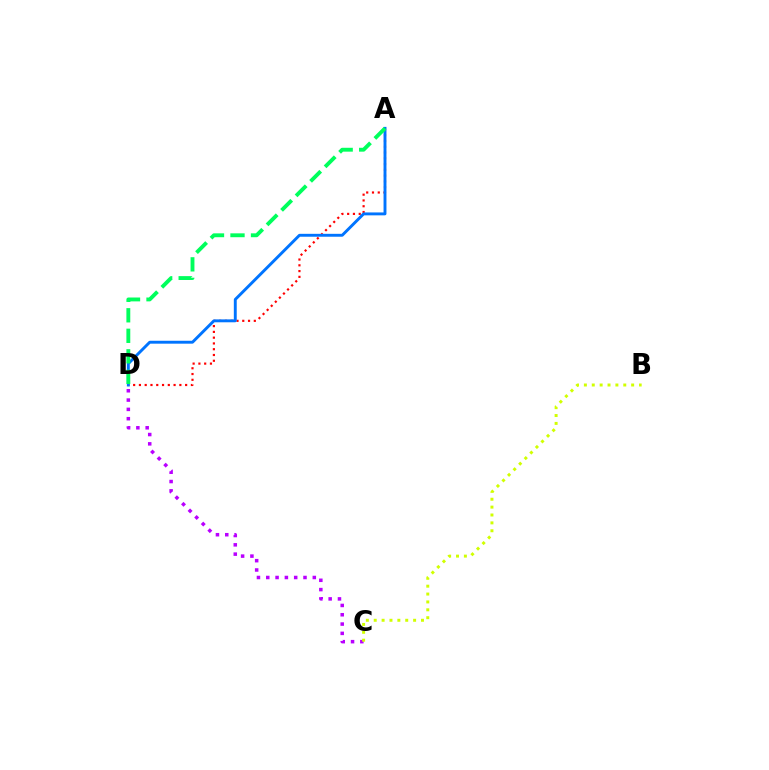{('A', 'D'): [{'color': '#ff0000', 'line_style': 'dotted', 'thickness': 1.57}, {'color': '#0074ff', 'line_style': 'solid', 'thickness': 2.09}, {'color': '#00ff5c', 'line_style': 'dashed', 'thickness': 2.79}], ('C', 'D'): [{'color': '#b900ff', 'line_style': 'dotted', 'thickness': 2.53}], ('B', 'C'): [{'color': '#d1ff00', 'line_style': 'dotted', 'thickness': 2.14}]}